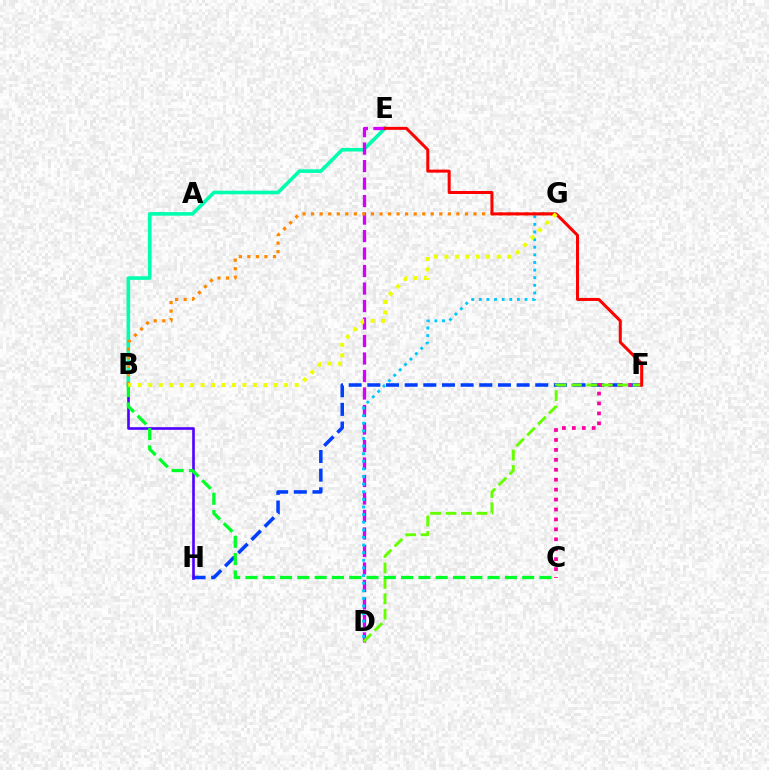{('B', 'E'): [{'color': '#00ffaf', 'line_style': 'solid', 'thickness': 2.6}], ('D', 'E'): [{'color': '#d600ff', 'line_style': 'dashed', 'thickness': 2.38}], ('F', 'H'): [{'color': '#003fff', 'line_style': 'dashed', 'thickness': 2.53}], ('C', 'F'): [{'color': '#ff00a0', 'line_style': 'dotted', 'thickness': 2.7}], ('D', 'F'): [{'color': '#66ff00', 'line_style': 'dashed', 'thickness': 2.1}], ('B', 'H'): [{'color': '#4f00ff', 'line_style': 'solid', 'thickness': 1.89}], ('B', 'G'): [{'color': '#ff8800', 'line_style': 'dotted', 'thickness': 2.32}, {'color': '#eeff00', 'line_style': 'dotted', 'thickness': 2.84}], ('B', 'C'): [{'color': '#00ff27', 'line_style': 'dashed', 'thickness': 2.35}], ('D', 'G'): [{'color': '#00c7ff', 'line_style': 'dotted', 'thickness': 2.07}], ('E', 'F'): [{'color': '#ff0000', 'line_style': 'solid', 'thickness': 2.17}]}